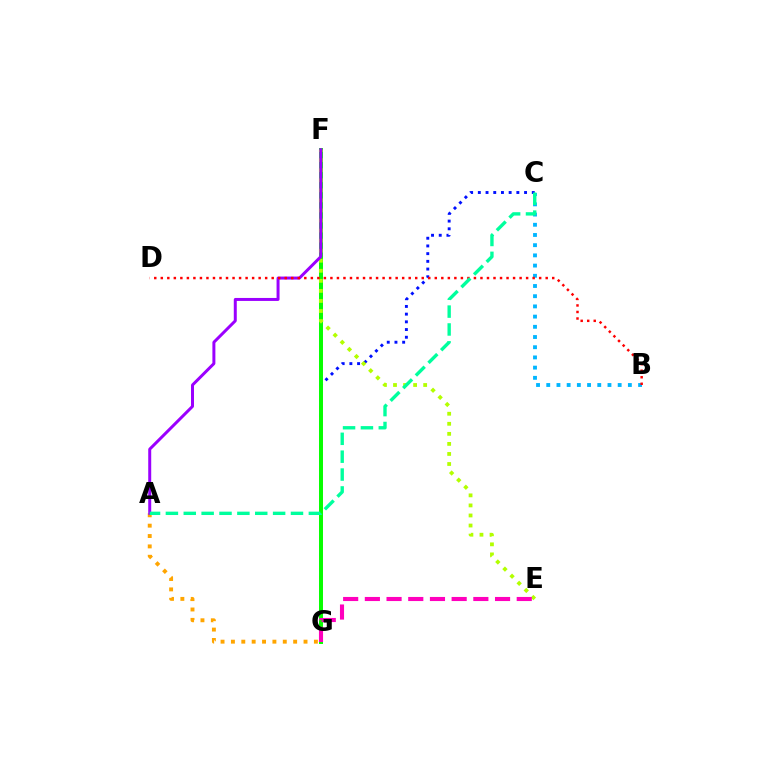{('A', 'G'): [{'color': '#ffa500', 'line_style': 'dotted', 'thickness': 2.82}], ('C', 'G'): [{'color': '#0010ff', 'line_style': 'dotted', 'thickness': 2.09}], ('F', 'G'): [{'color': '#08ff00', 'line_style': 'solid', 'thickness': 2.86}], ('E', 'F'): [{'color': '#b3ff00', 'line_style': 'dotted', 'thickness': 2.73}], ('B', 'C'): [{'color': '#00b5ff', 'line_style': 'dotted', 'thickness': 2.77}], ('A', 'F'): [{'color': '#9b00ff', 'line_style': 'solid', 'thickness': 2.15}], ('B', 'D'): [{'color': '#ff0000', 'line_style': 'dotted', 'thickness': 1.77}], ('A', 'C'): [{'color': '#00ff9d', 'line_style': 'dashed', 'thickness': 2.43}], ('E', 'G'): [{'color': '#ff00bd', 'line_style': 'dashed', 'thickness': 2.95}]}